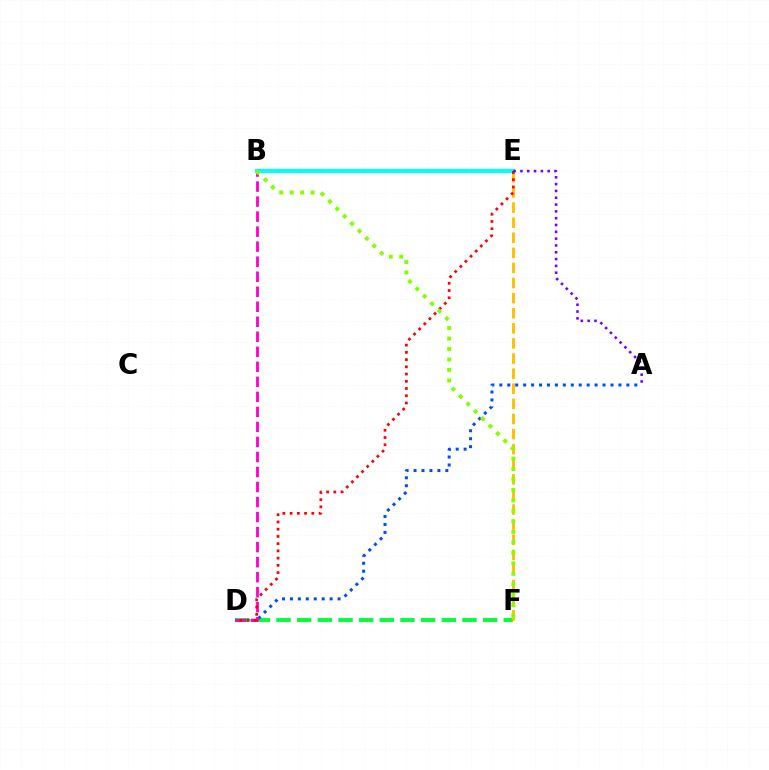{('B', 'E'): [{'color': '#00fff6', 'line_style': 'solid', 'thickness': 2.92}], ('D', 'F'): [{'color': '#00ff39', 'line_style': 'dashed', 'thickness': 2.81}], ('A', 'D'): [{'color': '#004bff', 'line_style': 'dotted', 'thickness': 2.16}], ('E', 'F'): [{'color': '#ffbd00', 'line_style': 'dashed', 'thickness': 2.05}], ('B', 'D'): [{'color': '#ff00cf', 'line_style': 'dashed', 'thickness': 2.04}], ('D', 'E'): [{'color': '#ff0000', 'line_style': 'dotted', 'thickness': 1.96}], ('A', 'E'): [{'color': '#7200ff', 'line_style': 'dotted', 'thickness': 1.85}], ('B', 'F'): [{'color': '#84ff00', 'line_style': 'dotted', 'thickness': 2.85}]}